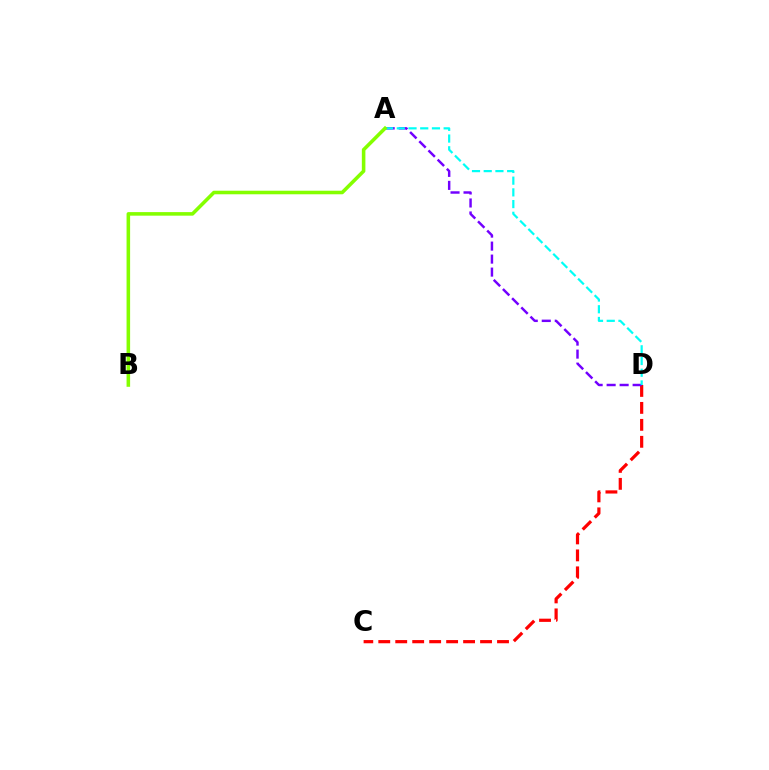{('C', 'D'): [{'color': '#ff0000', 'line_style': 'dashed', 'thickness': 2.3}], ('A', 'D'): [{'color': '#7200ff', 'line_style': 'dashed', 'thickness': 1.77}, {'color': '#00fff6', 'line_style': 'dashed', 'thickness': 1.59}], ('A', 'B'): [{'color': '#84ff00', 'line_style': 'solid', 'thickness': 2.56}]}